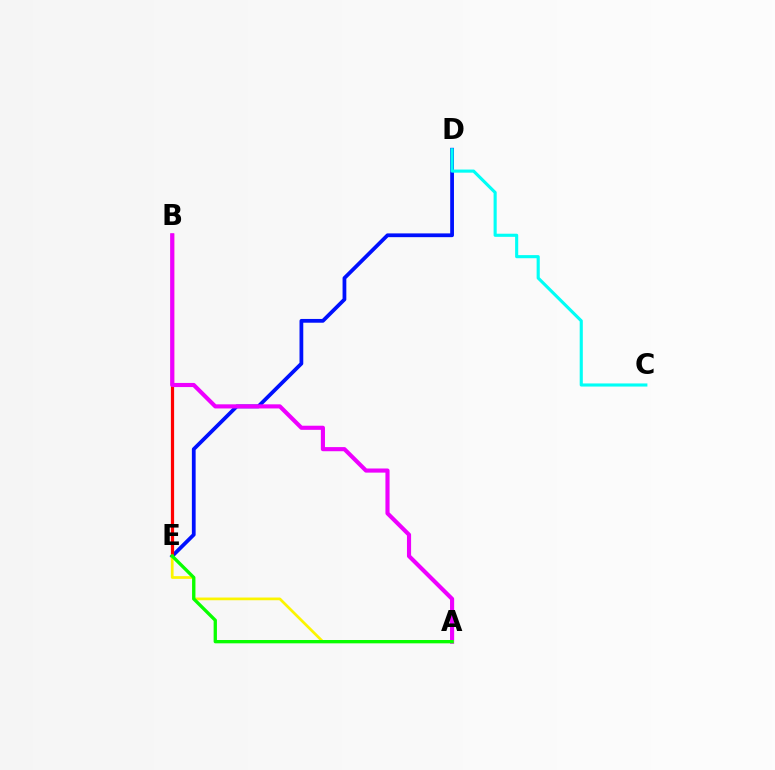{('D', 'E'): [{'color': '#0010ff', 'line_style': 'solid', 'thickness': 2.71}], ('C', 'D'): [{'color': '#00fff6', 'line_style': 'solid', 'thickness': 2.24}], ('B', 'E'): [{'color': '#ff0000', 'line_style': 'solid', 'thickness': 2.31}], ('A', 'B'): [{'color': '#ee00ff', 'line_style': 'solid', 'thickness': 2.97}], ('A', 'E'): [{'color': '#fcf500', 'line_style': 'solid', 'thickness': 1.96}, {'color': '#08ff00', 'line_style': 'solid', 'thickness': 2.39}]}